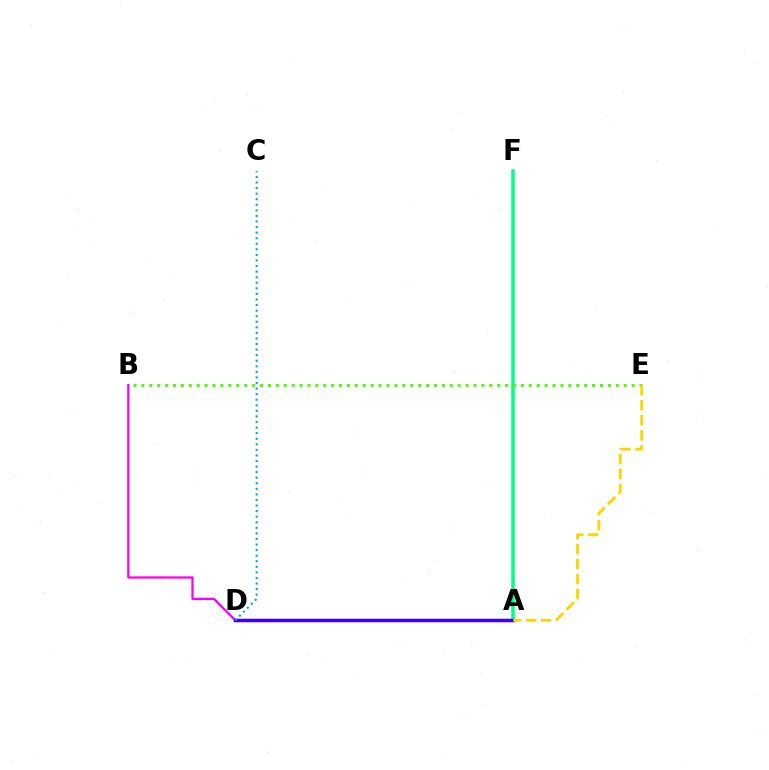{('A', 'D'): [{'color': '#ff0000', 'line_style': 'solid', 'thickness': 2.37}, {'color': '#3700ff', 'line_style': 'solid', 'thickness': 2.37}], ('A', 'F'): [{'color': '#00ff86', 'line_style': 'solid', 'thickness': 2.54}], ('B', 'E'): [{'color': '#4fff00', 'line_style': 'dotted', 'thickness': 2.15}], ('B', 'D'): [{'color': '#ff00ed', 'line_style': 'solid', 'thickness': 1.64}], ('C', 'D'): [{'color': '#009eff', 'line_style': 'dotted', 'thickness': 1.51}], ('A', 'E'): [{'color': '#ffd500', 'line_style': 'dashed', 'thickness': 2.04}]}